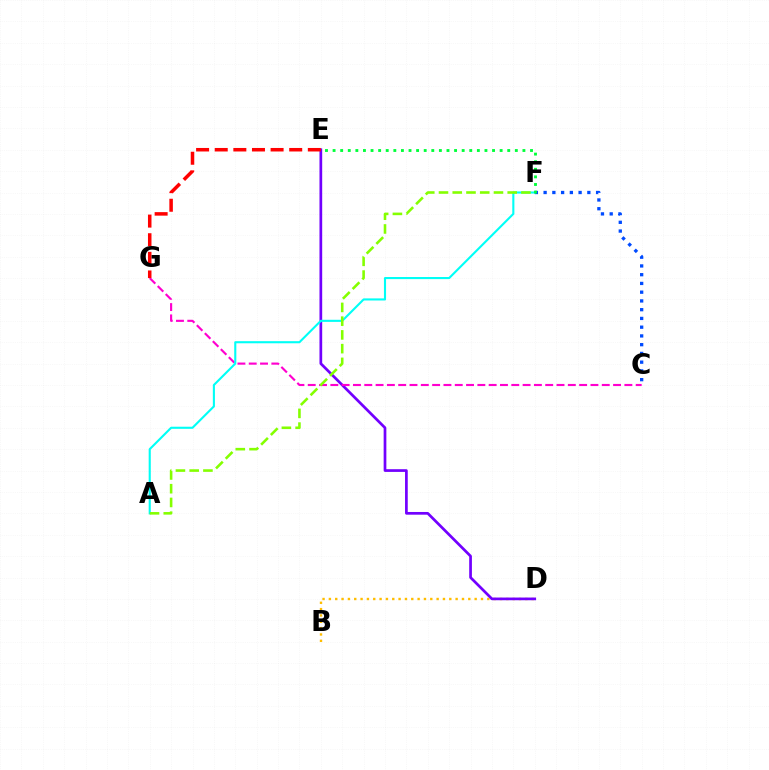{('C', 'F'): [{'color': '#004bff', 'line_style': 'dotted', 'thickness': 2.38}], ('B', 'D'): [{'color': '#ffbd00', 'line_style': 'dotted', 'thickness': 1.72}], ('D', 'E'): [{'color': '#7200ff', 'line_style': 'solid', 'thickness': 1.95}], ('C', 'G'): [{'color': '#ff00cf', 'line_style': 'dashed', 'thickness': 1.54}], ('A', 'F'): [{'color': '#00fff6', 'line_style': 'solid', 'thickness': 1.52}, {'color': '#84ff00', 'line_style': 'dashed', 'thickness': 1.87}], ('E', 'G'): [{'color': '#ff0000', 'line_style': 'dashed', 'thickness': 2.53}], ('E', 'F'): [{'color': '#00ff39', 'line_style': 'dotted', 'thickness': 2.06}]}